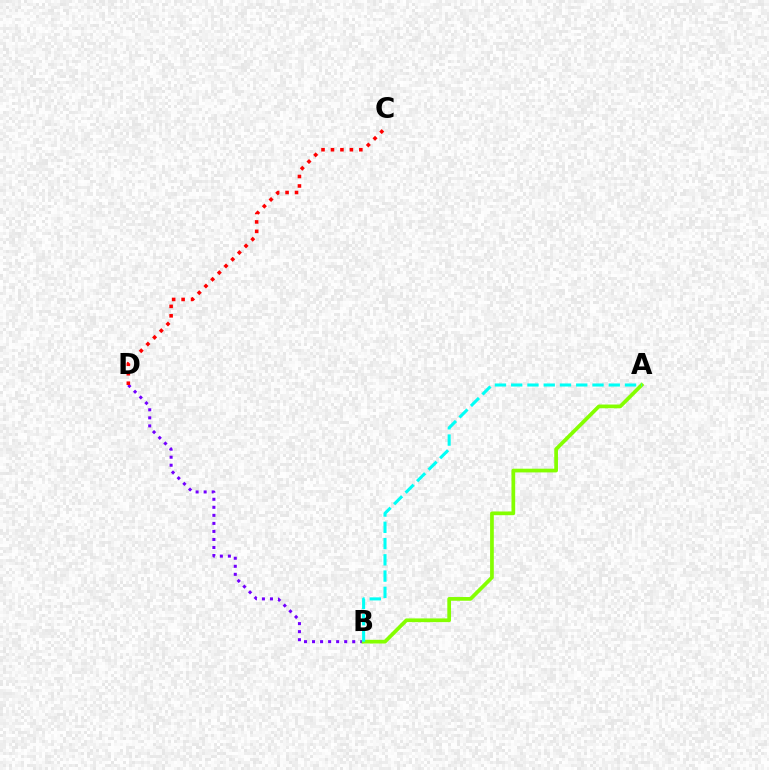{('B', 'D'): [{'color': '#7200ff', 'line_style': 'dotted', 'thickness': 2.18}], ('A', 'B'): [{'color': '#84ff00', 'line_style': 'solid', 'thickness': 2.68}, {'color': '#00fff6', 'line_style': 'dashed', 'thickness': 2.21}], ('C', 'D'): [{'color': '#ff0000', 'line_style': 'dotted', 'thickness': 2.57}]}